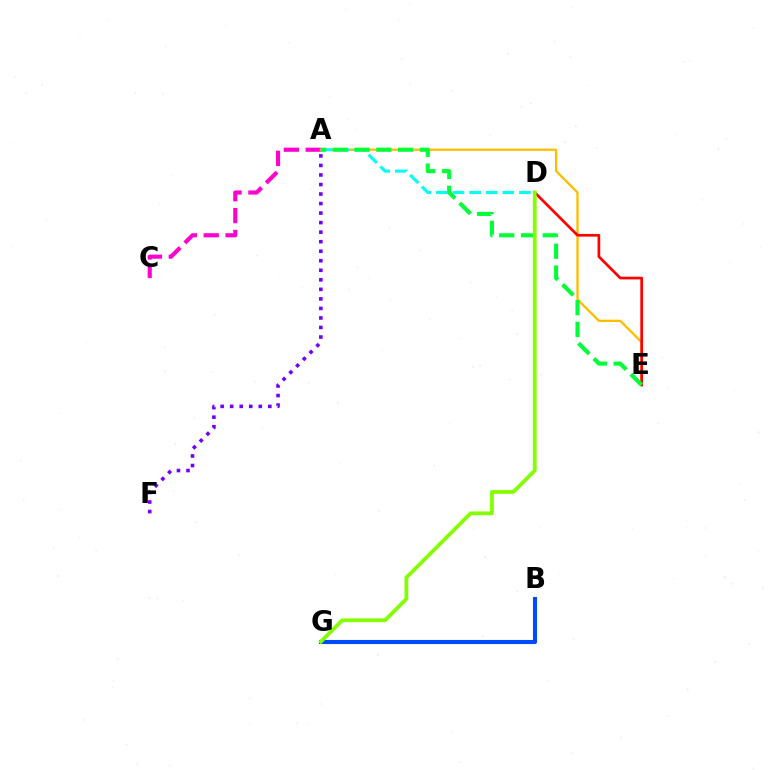{('A', 'C'): [{'color': '#ff00cf', 'line_style': 'dashed', 'thickness': 2.97}], ('A', 'E'): [{'color': '#ffbd00', 'line_style': 'solid', 'thickness': 1.66}, {'color': '#00ff39', 'line_style': 'dashed', 'thickness': 2.96}], ('B', 'G'): [{'color': '#004bff', 'line_style': 'solid', 'thickness': 2.94}], ('D', 'E'): [{'color': '#ff0000', 'line_style': 'solid', 'thickness': 1.94}], ('A', 'D'): [{'color': '#00fff6', 'line_style': 'dashed', 'thickness': 2.26}], ('A', 'F'): [{'color': '#7200ff', 'line_style': 'dotted', 'thickness': 2.59}], ('D', 'G'): [{'color': '#84ff00', 'line_style': 'solid', 'thickness': 2.72}]}